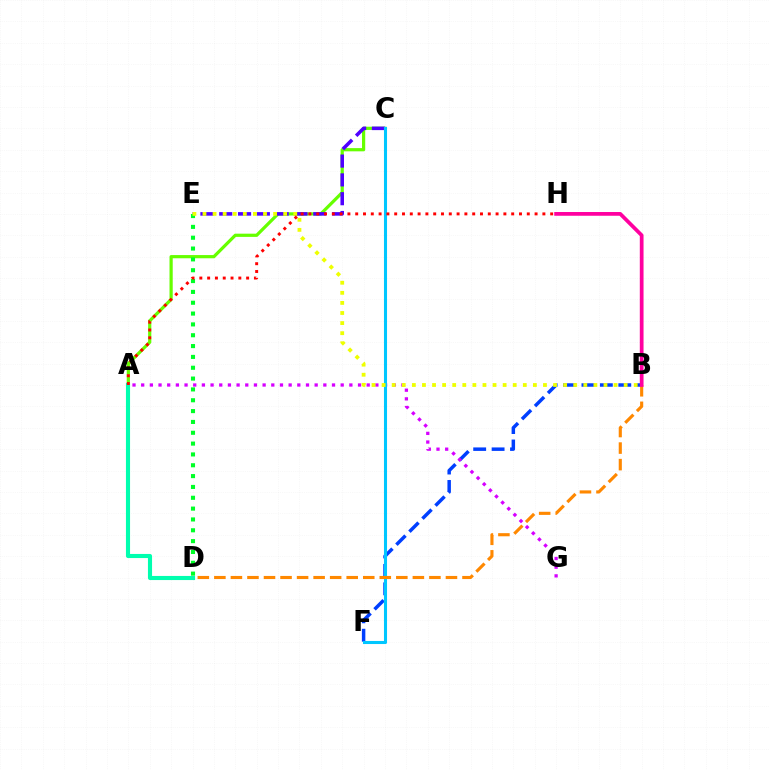{('B', 'F'): [{'color': '#003fff', 'line_style': 'dashed', 'thickness': 2.5}], ('A', 'C'): [{'color': '#66ff00', 'line_style': 'solid', 'thickness': 2.31}], ('A', 'D'): [{'color': '#00ffaf', 'line_style': 'solid', 'thickness': 2.96}], ('C', 'E'): [{'color': '#4f00ff', 'line_style': 'dashed', 'thickness': 2.56}], ('D', 'E'): [{'color': '#00ff27', 'line_style': 'dotted', 'thickness': 2.94}], ('A', 'G'): [{'color': '#d600ff', 'line_style': 'dotted', 'thickness': 2.36}], ('C', 'F'): [{'color': '#00c7ff', 'line_style': 'solid', 'thickness': 2.21}], ('B', 'E'): [{'color': '#eeff00', 'line_style': 'dotted', 'thickness': 2.74}], ('B', 'D'): [{'color': '#ff8800', 'line_style': 'dashed', 'thickness': 2.25}], ('A', 'H'): [{'color': '#ff0000', 'line_style': 'dotted', 'thickness': 2.12}], ('B', 'H'): [{'color': '#ff00a0', 'line_style': 'solid', 'thickness': 2.69}]}